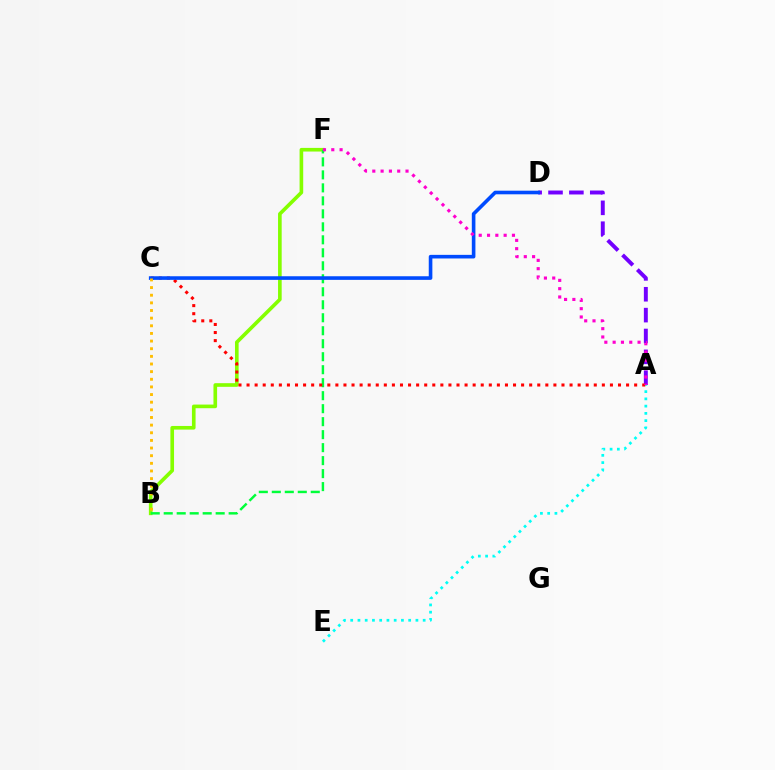{('B', 'F'): [{'color': '#84ff00', 'line_style': 'solid', 'thickness': 2.62}, {'color': '#00ff39', 'line_style': 'dashed', 'thickness': 1.76}], ('A', 'E'): [{'color': '#00fff6', 'line_style': 'dotted', 'thickness': 1.97}], ('A', 'D'): [{'color': '#7200ff', 'line_style': 'dashed', 'thickness': 2.83}], ('A', 'C'): [{'color': '#ff0000', 'line_style': 'dotted', 'thickness': 2.19}], ('C', 'D'): [{'color': '#004bff', 'line_style': 'solid', 'thickness': 2.6}], ('A', 'F'): [{'color': '#ff00cf', 'line_style': 'dotted', 'thickness': 2.26}], ('B', 'C'): [{'color': '#ffbd00', 'line_style': 'dotted', 'thickness': 2.08}]}